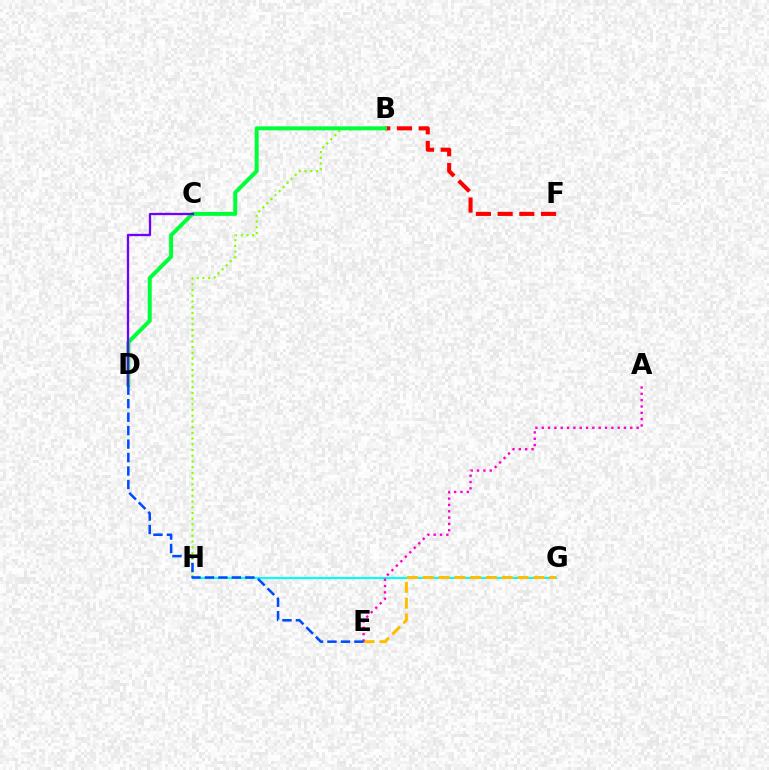{('B', 'H'): [{'color': '#84ff00', 'line_style': 'dotted', 'thickness': 1.55}], ('G', 'H'): [{'color': '#00fff6', 'line_style': 'solid', 'thickness': 1.51}], ('E', 'G'): [{'color': '#ffbd00', 'line_style': 'dashed', 'thickness': 2.15}], ('B', 'F'): [{'color': '#ff0000', 'line_style': 'dashed', 'thickness': 2.95}], ('A', 'E'): [{'color': '#ff00cf', 'line_style': 'dotted', 'thickness': 1.72}], ('B', 'D'): [{'color': '#00ff39', 'line_style': 'solid', 'thickness': 2.86}], ('C', 'D'): [{'color': '#7200ff', 'line_style': 'solid', 'thickness': 1.66}], ('D', 'E'): [{'color': '#004bff', 'line_style': 'dashed', 'thickness': 1.83}]}